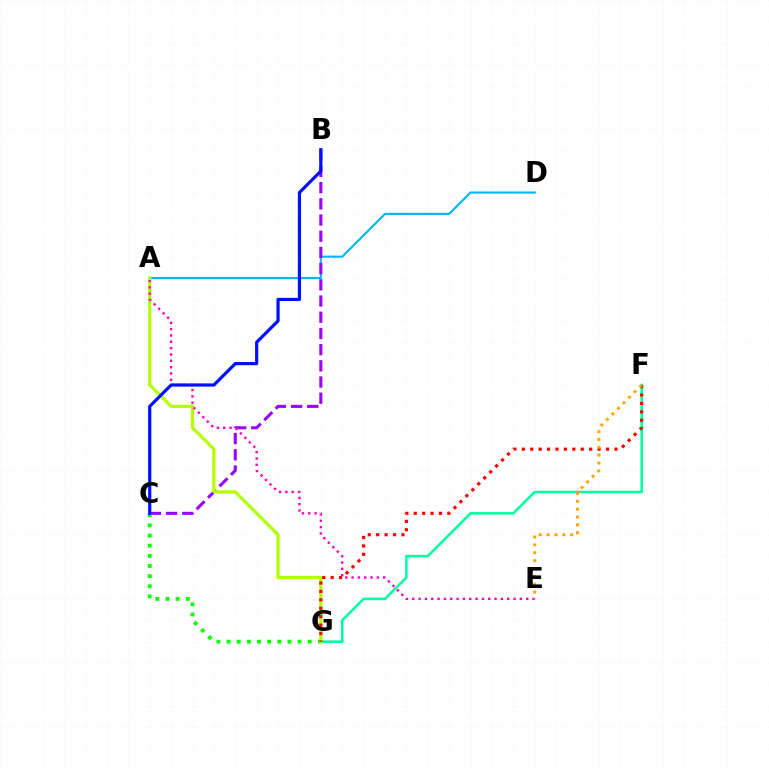{('A', 'D'): [{'color': '#00b5ff', 'line_style': 'solid', 'thickness': 1.51}], ('F', 'G'): [{'color': '#00ff9d', 'line_style': 'solid', 'thickness': 1.82}, {'color': '#ff0000', 'line_style': 'dotted', 'thickness': 2.29}], ('B', 'C'): [{'color': '#9b00ff', 'line_style': 'dashed', 'thickness': 2.2}, {'color': '#0010ff', 'line_style': 'solid', 'thickness': 2.3}], ('C', 'G'): [{'color': '#08ff00', 'line_style': 'dotted', 'thickness': 2.76}], ('A', 'G'): [{'color': '#b3ff00', 'line_style': 'solid', 'thickness': 2.32}], ('A', 'E'): [{'color': '#ff00bd', 'line_style': 'dotted', 'thickness': 1.72}], ('E', 'F'): [{'color': '#ffa500', 'line_style': 'dotted', 'thickness': 2.13}]}